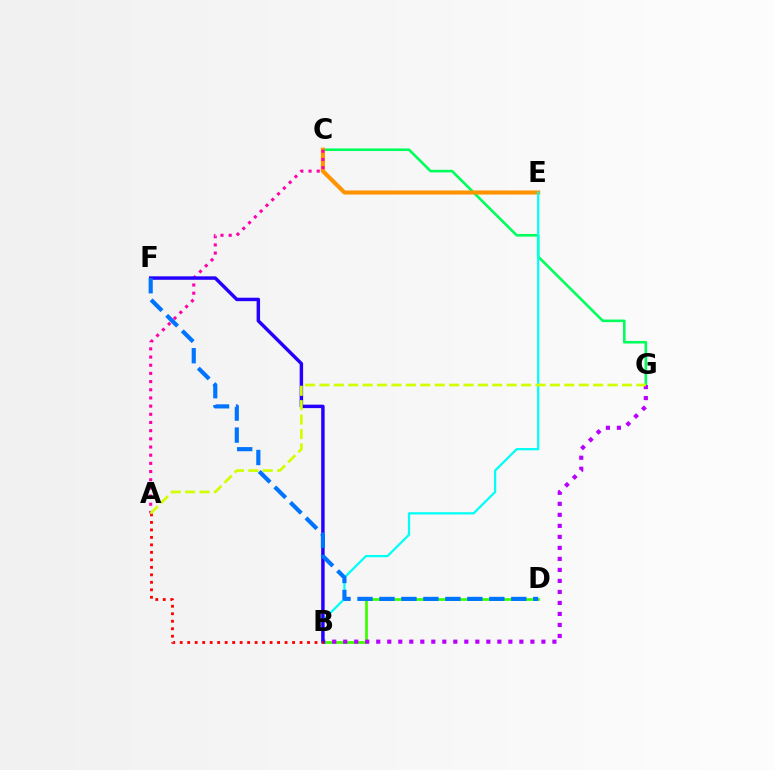{('C', 'G'): [{'color': '#00ff5c', 'line_style': 'solid', 'thickness': 1.88}], ('C', 'E'): [{'color': '#ff9400', 'line_style': 'solid', 'thickness': 2.96}], ('B', 'D'): [{'color': '#3dff00', 'line_style': 'solid', 'thickness': 1.96}], ('A', 'C'): [{'color': '#ff00ac', 'line_style': 'dotted', 'thickness': 2.22}], ('B', 'G'): [{'color': '#b900ff', 'line_style': 'dotted', 'thickness': 2.99}], ('B', 'E'): [{'color': '#00fff6', 'line_style': 'solid', 'thickness': 1.62}], ('B', 'F'): [{'color': '#2500ff', 'line_style': 'solid', 'thickness': 2.49}], ('A', 'B'): [{'color': '#ff0000', 'line_style': 'dotted', 'thickness': 2.04}], ('A', 'G'): [{'color': '#d1ff00', 'line_style': 'dashed', 'thickness': 1.96}], ('D', 'F'): [{'color': '#0074ff', 'line_style': 'dashed', 'thickness': 2.99}]}